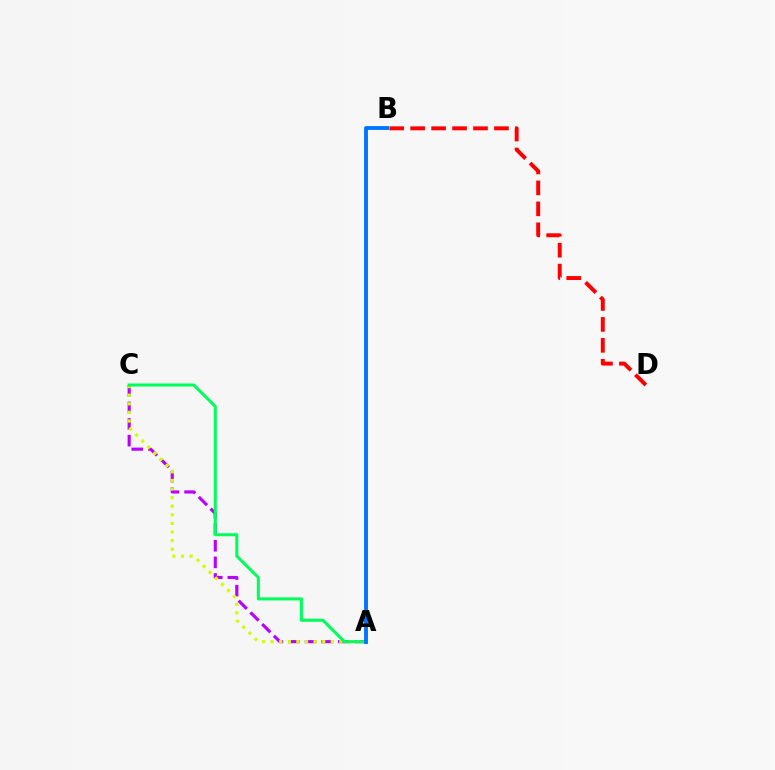{('A', 'C'): [{'color': '#b900ff', 'line_style': 'dashed', 'thickness': 2.26}, {'color': '#d1ff00', 'line_style': 'dotted', 'thickness': 2.33}, {'color': '#00ff5c', 'line_style': 'solid', 'thickness': 2.21}], ('A', 'B'): [{'color': '#0074ff', 'line_style': 'solid', 'thickness': 2.79}], ('B', 'D'): [{'color': '#ff0000', 'line_style': 'dashed', 'thickness': 2.85}]}